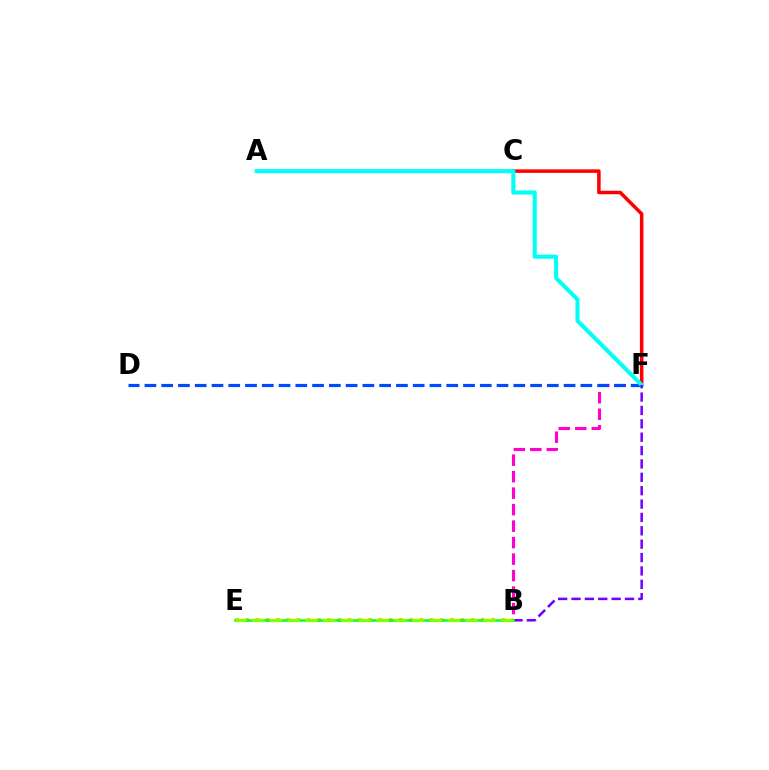{('B', 'E'): [{'color': '#ffbd00', 'line_style': 'dotted', 'thickness': 2.78}, {'color': '#00ff39', 'line_style': 'solid', 'thickness': 1.82}, {'color': '#84ff00', 'line_style': 'dashed', 'thickness': 2.42}], ('B', 'F'): [{'color': '#ff00cf', 'line_style': 'dashed', 'thickness': 2.24}, {'color': '#7200ff', 'line_style': 'dashed', 'thickness': 1.82}], ('C', 'F'): [{'color': '#ff0000', 'line_style': 'solid', 'thickness': 2.54}], ('D', 'F'): [{'color': '#004bff', 'line_style': 'dashed', 'thickness': 2.28}], ('A', 'F'): [{'color': '#00fff6', 'line_style': 'solid', 'thickness': 2.94}]}